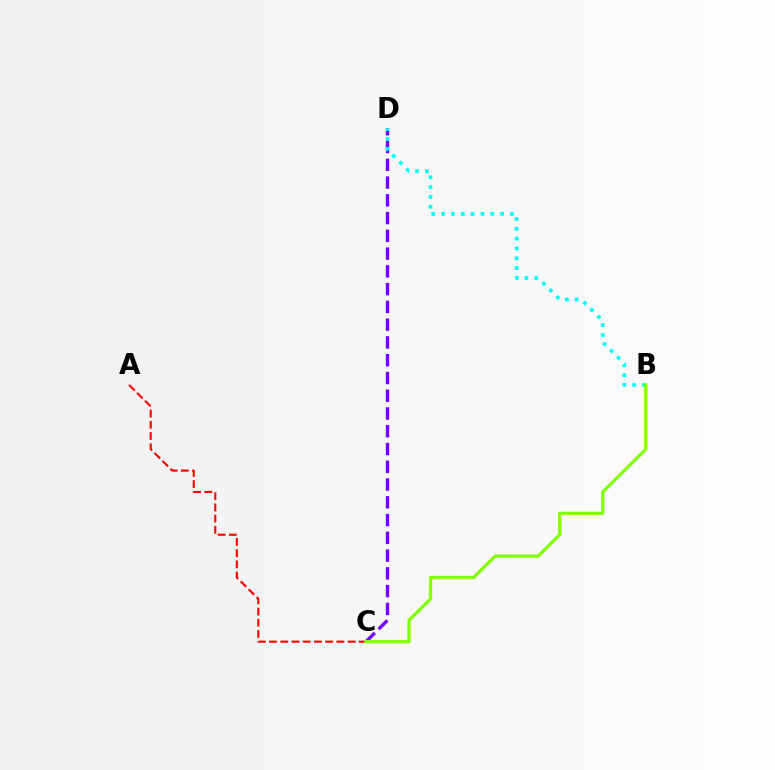{('A', 'C'): [{'color': '#ff0000', 'line_style': 'dashed', 'thickness': 1.52}], ('C', 'D'): [{'color': '#7200ff', 'line_style': 'dashed', 'thickness': 2.41}], ('B', 'D'): [{'color': '#00fff6', 'line_style': 'dotted', 'thickness': 2.67}], ('B', 'C'): [{'color': '#84ff00', 'line_style': 'solid', 'thickness': 2.35}]}